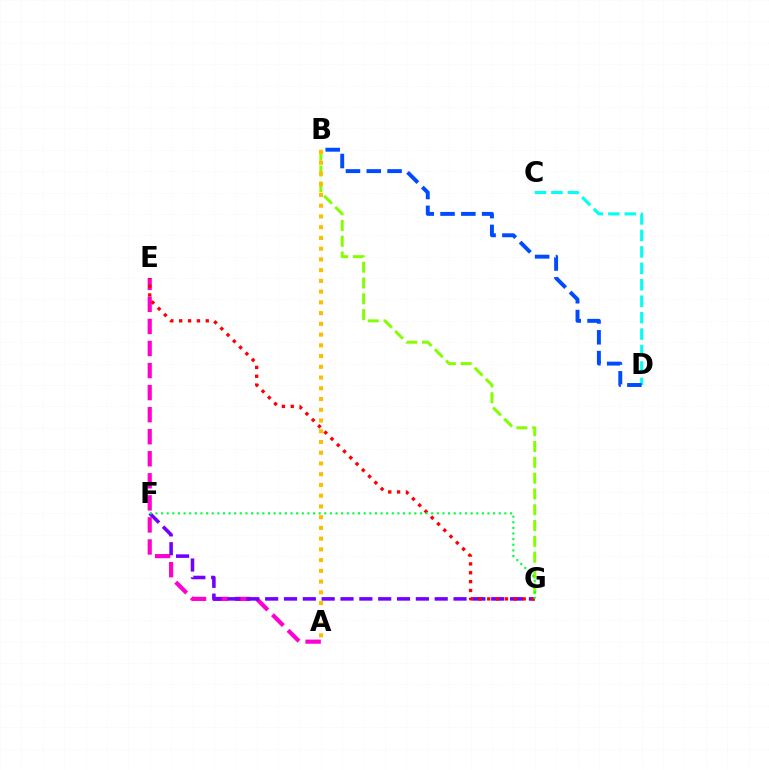{('A', 'E'): [{'color': '#ff00cf', 'line_style': 'dashed', 'thickness': 3.0}], ('F', 'G'): [{'color': '#7200ff', 'line_style': 'dashed', 'thickness': 2.56}, {'color': '#00ff39', 'line_style': 'dotted', 'thickness': 1.53}], ('C', 'D'): [{'color': '#00fff6', 'line_style': 'dashed', 'thickness': 2.23}], ('E', 'G'): [{'color': '#ff0000', 'line_style': 'dotted', 'thickness': 2.41}], ('B', 'G'): [{'color': '#84ff00', 'line_style': 'dashed', 'thickness': 2.15}], ('A', 'B'): [{'color': '#ffbd00', 'line_style': 'dotted', 'thickness': 2.92}], ('B', 'D'): [{'color': '#004bff', 'line_style': 'dashed', 'thickness': 2.83}]}